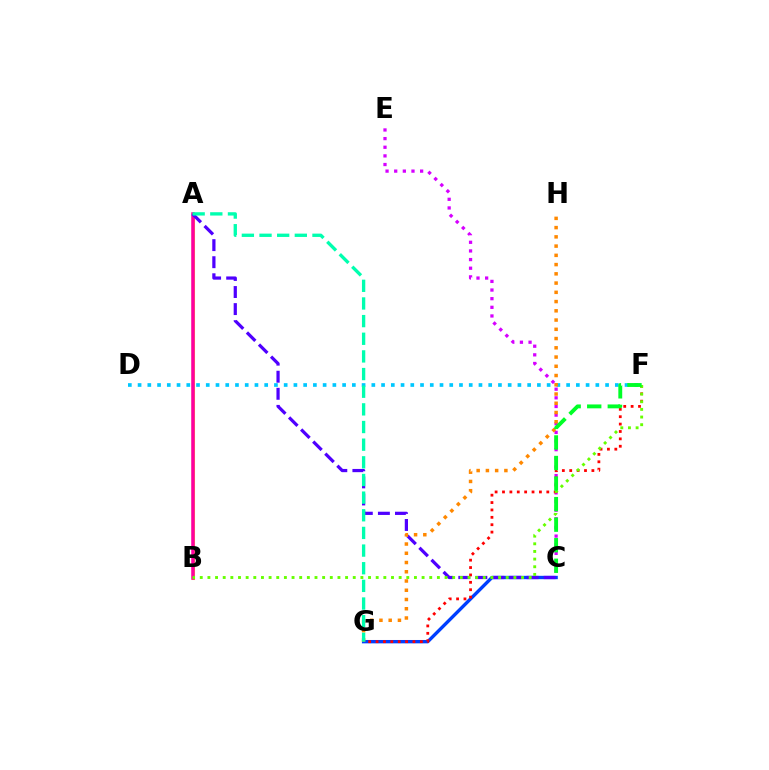{('A', 'B'): [{'color': '#eeff00', 'line_style': 'solid', 'thickness': 2.19}, {'color': '#ff00a0', 'line_style': 'solid', 'thickness': 2.55}], ('C', 'G'): [{'color': '#003fff', 'line_style': 'solid', 'thickness': 2.42}], ('C', 'E'): [{'color': '#d600ff', 'line_style': 'dotted', 'thickness': 2.35}], ('D', 'F'): [{'color': '#00c7ff', 'line_style': 'dotted', 'thickness': 2.65}], ('A', 'C'): [{'color': '#4f00ff', 'line_style': 'dashed', 'thickness': 2.32}], ('F', 'G'): [{'color': '#ff0000', 'line_style': 'dotted', 'thickness': 2.01}], ('G', 'H'): [{'color': '#ff8800', 'line_style': 'dotted', 'thickness': 2.51}], ('B', 'F'): [{'color': '#66ff00', 'line_style': 'dotted', 'thickness': 2.08}], ('C', 'F'): [{'color': '#00ff27', 'line_style': 'dashed', 'thickness': 2.79}], ('A', 'G'): [{'color': '#00ffaf', 'line_style': 'dashed', 'thickness': 2.4}]}